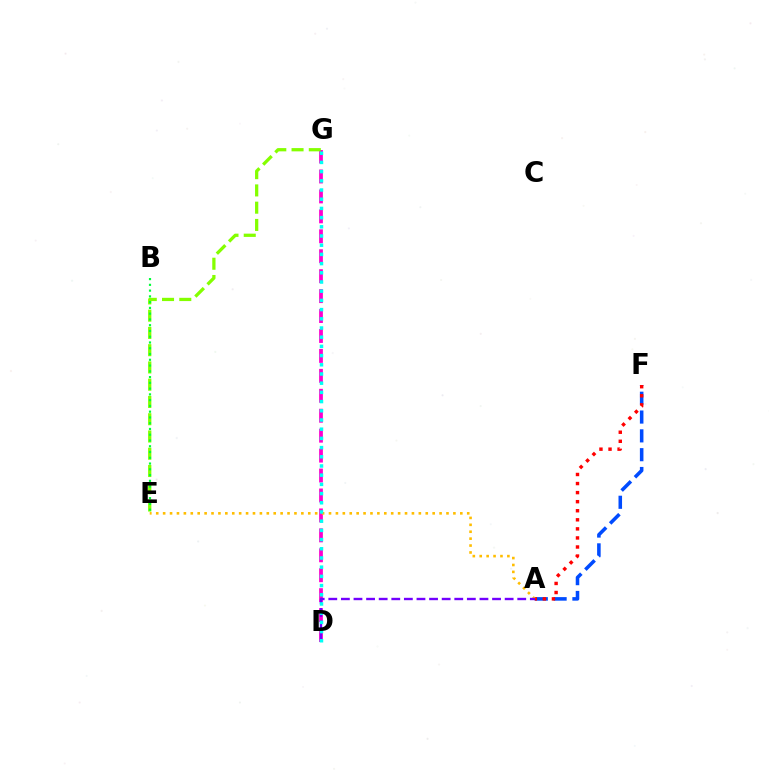{('A', 'F'): [{'color': '#004bff', 'line_style': 'dashed', 'thickness': 2.56}, {'color': '#ff0000', 'line_style': 'dotted', 'thickness': 2.46}], ('D', 'G'): [{'color': '#ff00cf', 'line_style': 'dashed', 'thickness': 2.71}, {'color': '#00fff6', 'line_style': 'dotted', 'thickness': 2.5}], ('E', 'G'): [{'color': '#84ff00', 'line_style': 'dashed', 'thickness': 2.34}], ('A', 'E'): [{'color': '#ffbd00', 'line_style': 'dotted', 'thickness': 1.88}], ('B', 'E'): [{'color': '#00ff39', 'line_style': 'dotted', 'thickness': 1.57}], ('A', 'D'): [{'color': '#7200ff', 'line_style': 'dashed', 'thickness': 1.71}]}